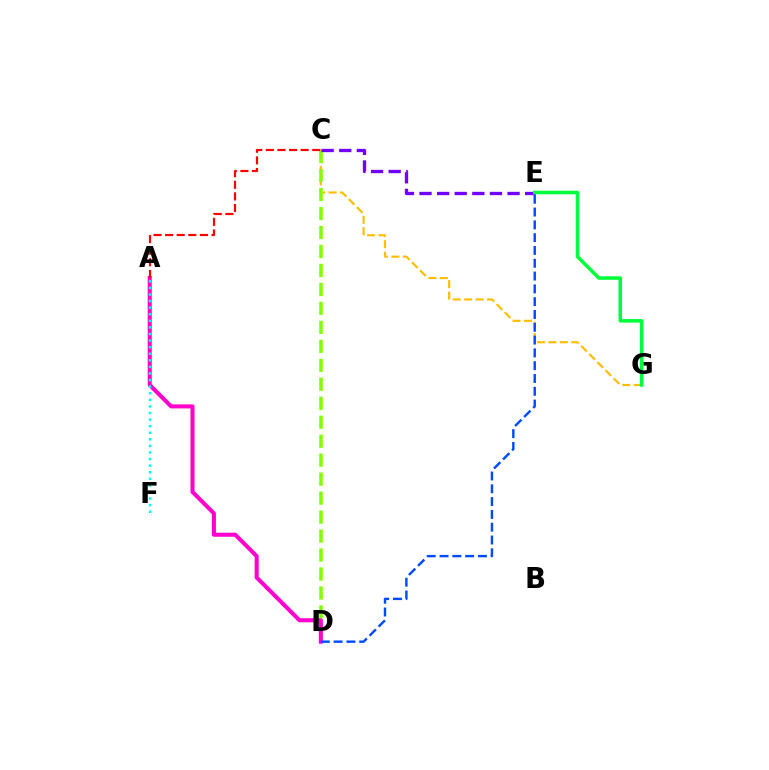{('C', 'G'): [{'color': '#ffbd00', 'line_style': 'dashed', 'thickness': 1.55}], ('C', 'D'): [{'color': '#84ff00', 'line_style': 'dashed', 'thickness': 2.58}], ('A', 'D'): [{'color': '#ff00cf', 'line_style': 'solid', 'thickness': 2.92}], ('A', 'F'): [{'color': '#00fff6', 'line_style': 'dotted', 'thickness': 1.79}], ('C', 'E'): [{'color': '#7200ff', 'line_style': 'dashed', 'thickness': 2.39}], ('A', 'C'): [{'color': '#ff0000', 'line_style': 'dashed', 'thickness': 1.58}], ('E', 'G'): [{'color': '#00ff39', 'line_style': 'solid', 'thickness': 2.54}], ('D', 'E'): [{'color': '#004bff', 'line_style': 'dashed', 'thickness': 1.74}]}